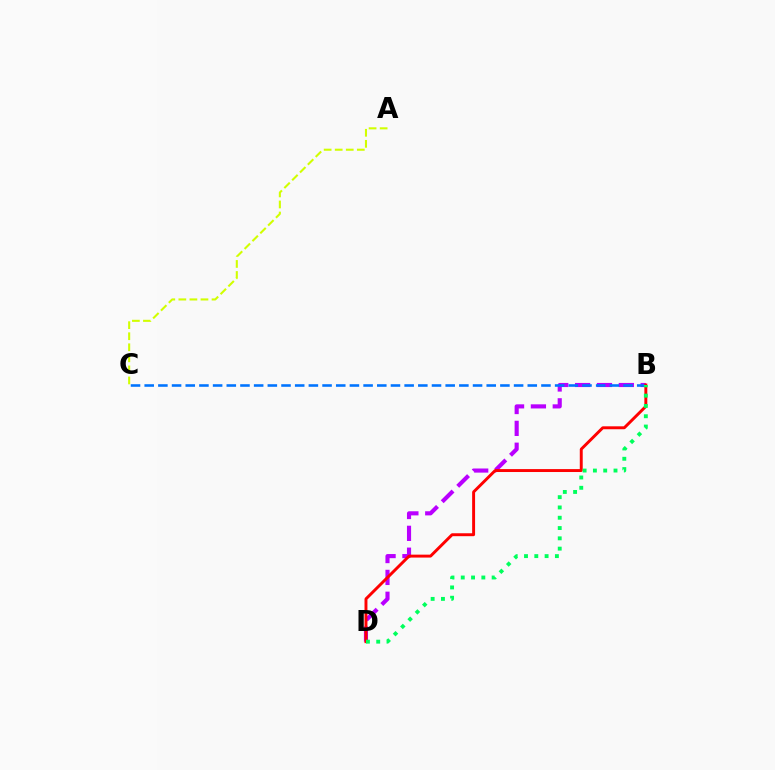{('B', 'D'): [{'color': '#b900ff', 'line_style': 'dashed', 'thickness': 2.97}, {'color': '#ff0000', 'line_style': 'solid', 'thickness': 2.11}, {'color': '#00ff5c', 'line_style': 'dotted', 'thickness': 2.8}], ('A', 'C'): [{'color': '#d1ff00', 'line_style': 'dashed', 'thickness': 1.5}], ('B', 'C'): [{'color': '#0074ff', 'line_style': 'dashed', 'thickness': 1.86}]}